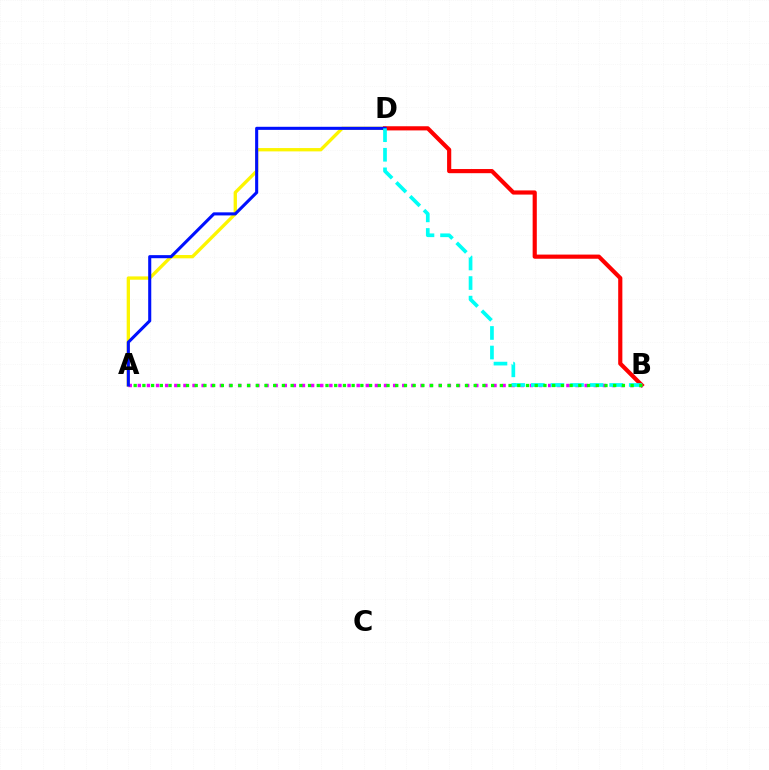{('A', 'D'): [{'color': '#fcf500', 'line_style': 'solid', 'thickness': 2.39}, {'color': '#0010ff', 'line_style': 'solid', 'thickness': 2.22}], ('B', 'D'): [{'color': '#ff0000', 'line_style': 'solid', 'thickness': 3.0}, {'color': '#00fff6', 'line_style': 'dashed', 'thickness': 2.66}], ('A', 'B'): [{'color': '#ee00ff', 'line_style': 'dotted', 'thickness': 2.48}, {'color': '#08ff00', 'line_style': 'dotted', 'thickness': 2.37}]}